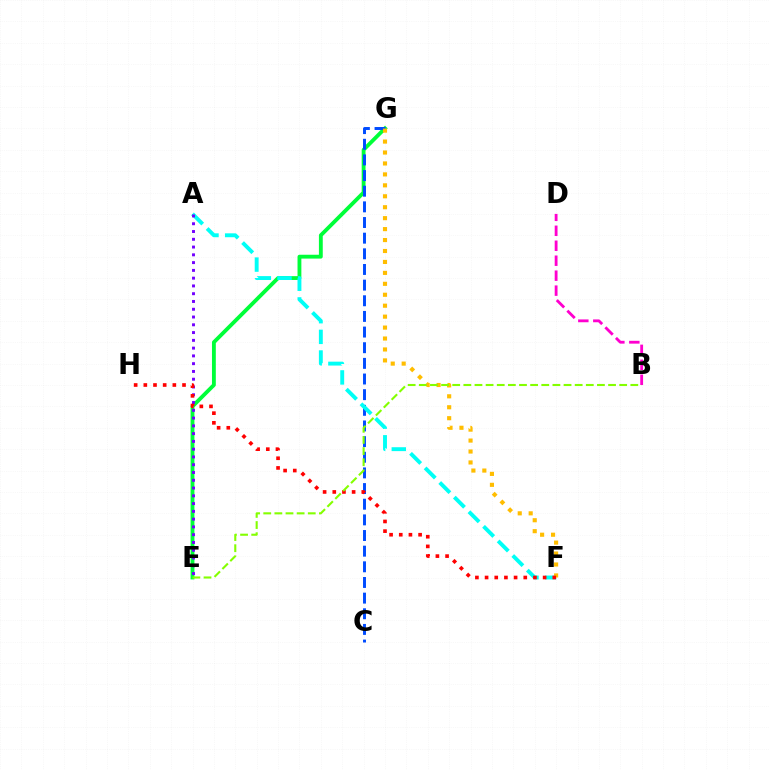{('B', 'D'): [{'color': '#ff00cf', 'line_style': 'dashed', 'thickness': 2.03}], ('E', 'G'): [{'color': '#00ff39', 'line_style': 'solid', 'thickness': 2.77}], ('C', 'G'): [{'color': '#004bff', 'line_style': 'dashed', 'thickness': 2.13}], ('A', 'F'): [{'color': '#00fff6', 'line_style': 'dashed', 'thickness': 2.81}], ('F', 'G'): [{'color': '#ffbd00', 'line_style': 'dotted', 'thickness': 2.97}], ('A', 'E'): [{'color': '#7200ff', 'line_style': 'dotted', 'thickness': 2.11}], ('F', 'H'): [{'color': '#ff0000', 'line_style': 'dotted', 'thickness': 2.63}], ('B', 'E'): [{'color': '#84ff00', 'line_style': 'dashed', 'thickness': 1.51}]}